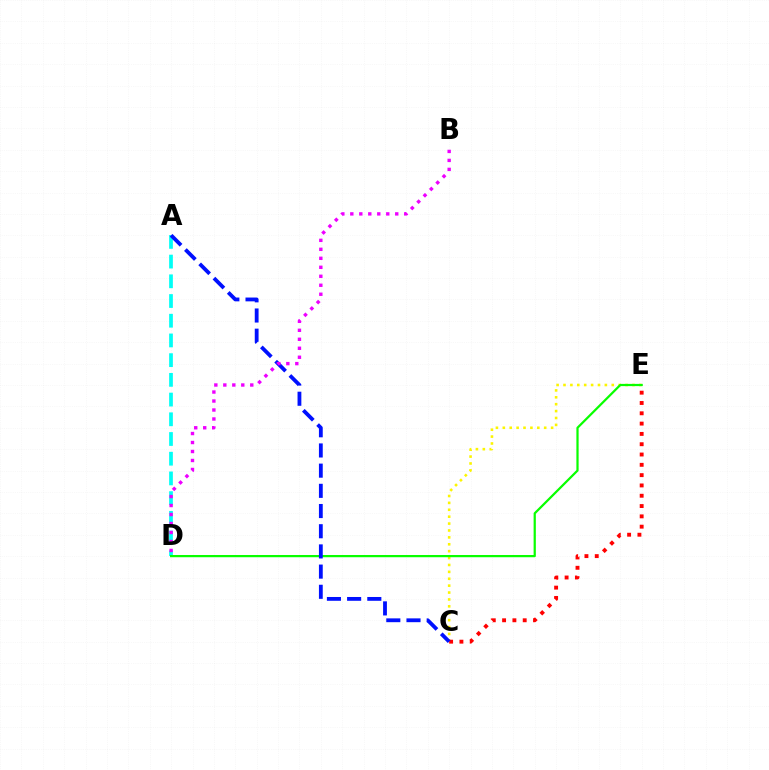{('C', 'E'): [{'color': '#fcf500', 'line_style': 'dotted', 'thickness': 1.87}, {'color': '#ff0000', 'line_style': 'dotted', 'thickness': 2.8}], ('A', 'D'): [{'color': '#00fff6', 'line_style': 'dashed', 'thickness': 2.68}], ('D', 'E'): [{'color': '#08ff00', 'line_style': 'solid', 'thickness': 1.6}], ('A', 'C'): [{'color': '#0010ff', 'line_style': 'dashed', 'thickness': 2.74}], ('B', 'D'): [{'color': '#ee00ff', 'line_style': 'dotted', 'thickness': 2.44}]}